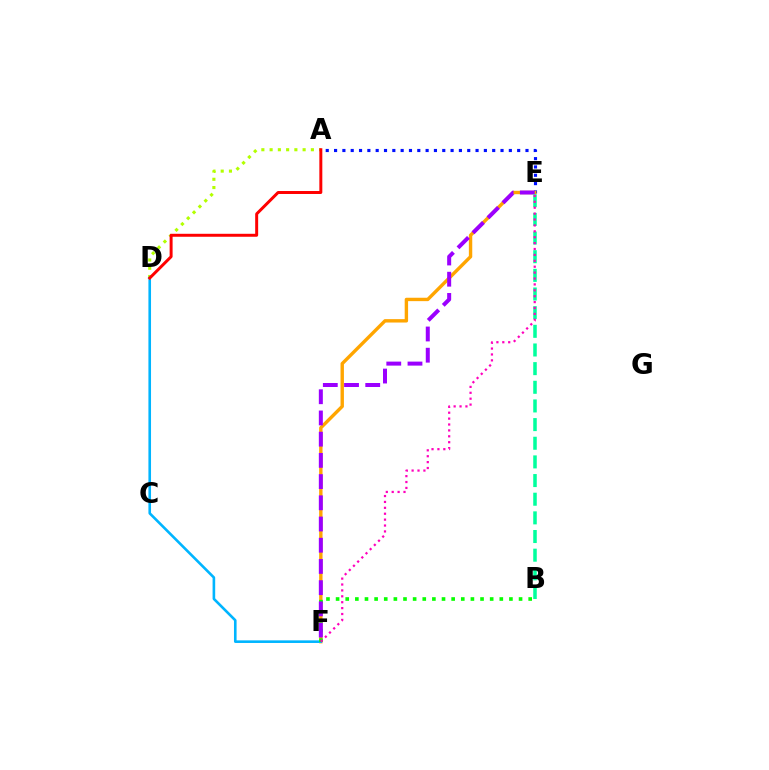{('A', 'E'): [{'color': '#0010ff', 'line_style': 'dotted', 'thickness': 2.26}], ('A', 'D'): [{'color': '#b3ff00', 'line_style': 'dotted', 'thickness': 2.24}, {'color': '#ff0000', 'line_style': 'solid', 'thickness': 2.14}], ('E', 'F'): [{'color': '#ffa500', 'line_style': 'solid', 'thickness': 2.44}, {'color': '#9b00ff', 'line_style': 'dashed', 'thickness': 2.88}, {'color': '#ff00bd', 'line_style': 'dotted', 'thickness': 1.6}], ('D', 'F'): [{'color': '#00b5ff', 'line_style': 'solid', 'thickness': 1.88}], ('B', 'F'): [{'color': '#08ff00', 'line_style': 'dotted', 'thickness': 2.62}], ('B', 'E'): [{'color': '#00ff9d', 'line_style': 'dashed', 'thickness': 2.53}]}